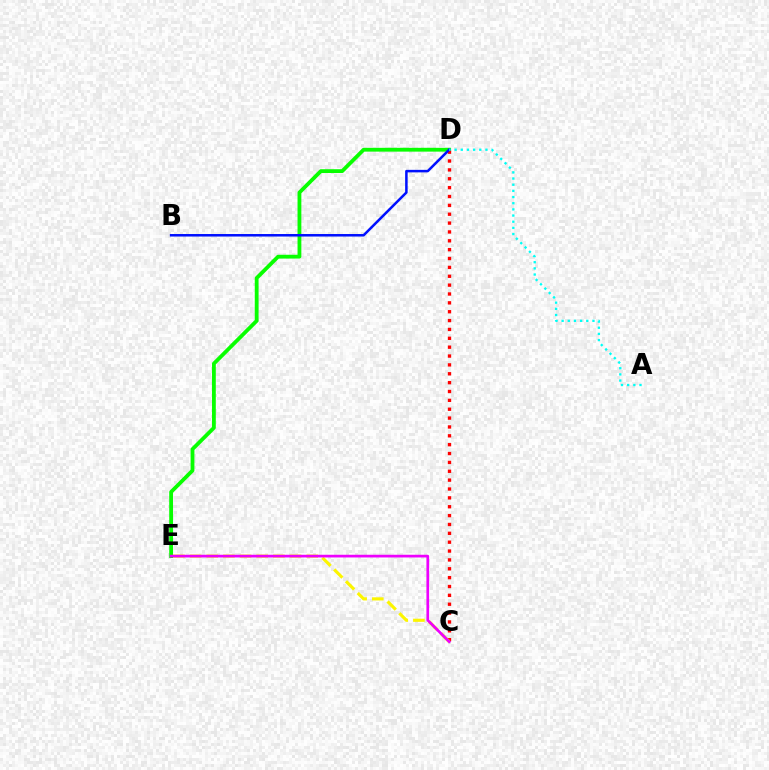{('D', 'E'): [{'color': '#08ff00', 'line_style': 'solid', 'thickness': 2.74}], ('C', 'D'): [{'color': '#ff0000', 'line_style': 'dotted', 'thickness': 2.41}], ('B', 'D'): [{'color': '#0010ff', 'line_style': 'solid', 'thickness': 1.81}], ('C', 'E'): [{'color': '#fcf500', 'line_style': 'dashed', 'thickness': 2.26}, {'color': '#ee00ff', 'line_style': 'solid', 'thickness': 1.94}], ('A', 'D'): [{'color': '#00fff6', 'line_style': 'dotted', 'thickness': 1.68}]}